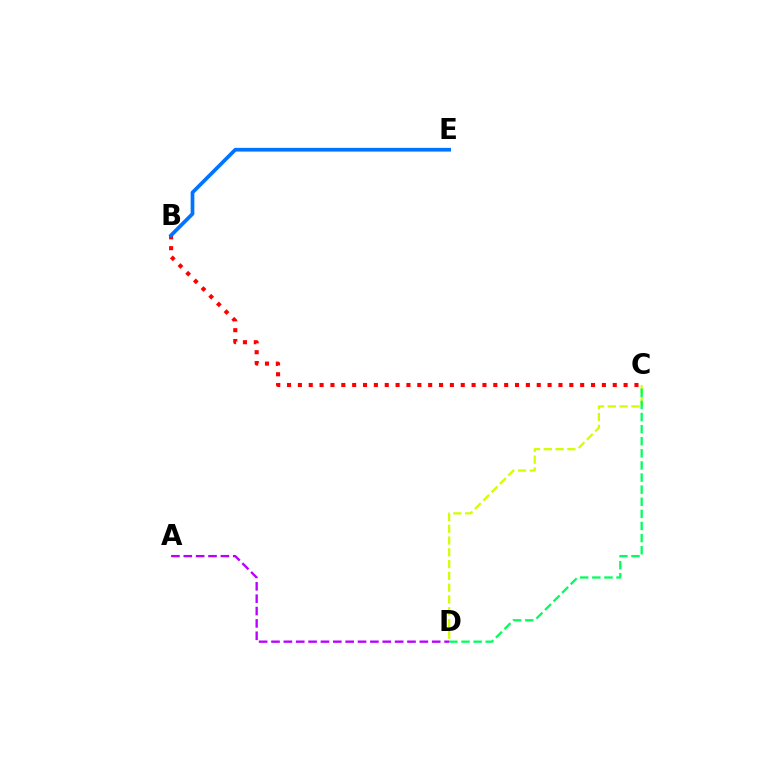{('B', 'C'): [{'color': '#ff0000', 'line_style': 'dotted', 'thickness': 2.95}], ('B', 'E'): [{'color': '#0074ff', 'line_style': 'solid', 'thickness': 2.67}], ('C', 'D'): [{'color': '#d1ff00', 'line_style': 'dashed', 'thickness': 1.6}, {'color': '#00ff5c', 'line_style': 'dashed', 'thickness': 1.64}], ('A', 'D'): [{'color': '#b900ff', 'line_style': 'dashed', 'thickness': 1.68}]}